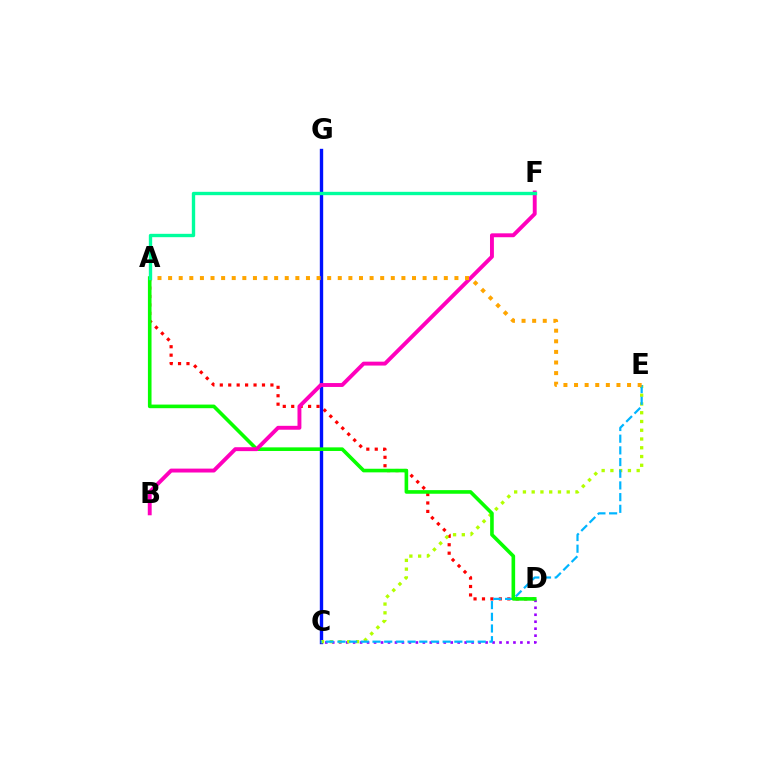{('A', 'D'): [{'color': '#ff0000', 'line_style': 'dotted', 'thickness': 2.29}, {'color': '#08ff00', 'line_style': 'solid', 'thickness': 2.6}], ('C', 'G'): [{'color': '#0010ff', 'line_style': 'solid', 'thickness': 2.42}], ('C', 'D'): [{'color': '#9b00ff', 'line_style': 'dotted', 'thickness': 1.89}], ('C', 'E'): [{'color': '#b3ff00', 'line_style': 'dotted', 'thickness': 2.38}, {'color': '#00b5ff', 'line_style': 'dashed', 'thickness': 1.59}], ('B', 'F'): [{'color': '#ff00bd', 'line_style': 'solid', 'thickness': 2.81}], ('A', 'E'): [{'color': '#ffa500', 'line_style': 'dotted', 'thickness': 2.88}], ('A', 'F'): [{'color': '#00ff9d', 'line_style': 'solid', 'thickness': 2.42}]}